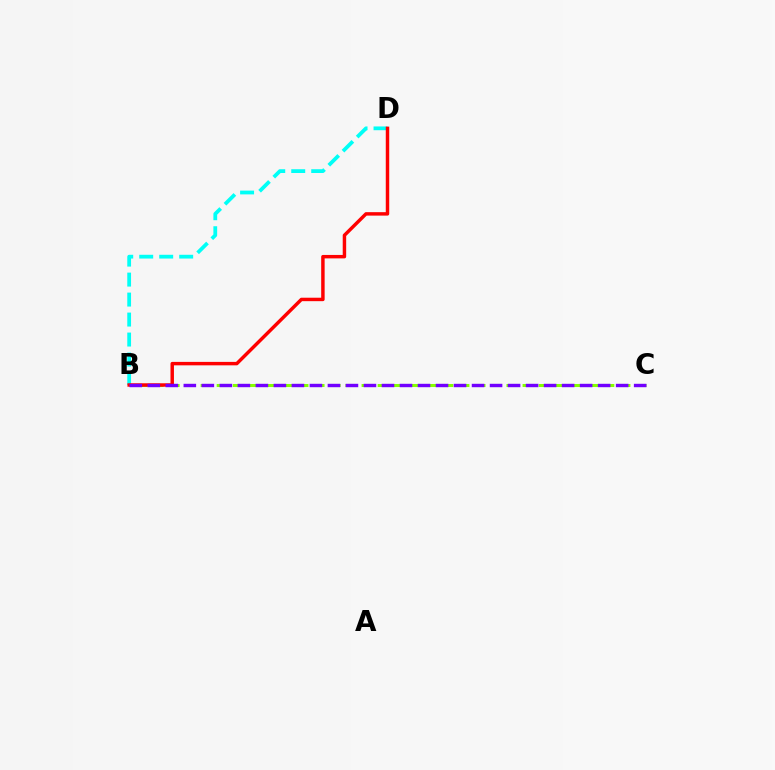{('B', 'D'): [{'color': '#00fff6', 'line_style': 'dashed', 'thickness': 2.72}, {'color': '#ff0000', 'line_style': 'solid', 'thickness': 2.48}], ('B', 'C'): [{'color': '#84ff00', 'line_style': 'dashed', 'thickness': 2.19}, {'color': '#7200ff', 'line_style': 'dashed', 'thickness': 2.45}]}